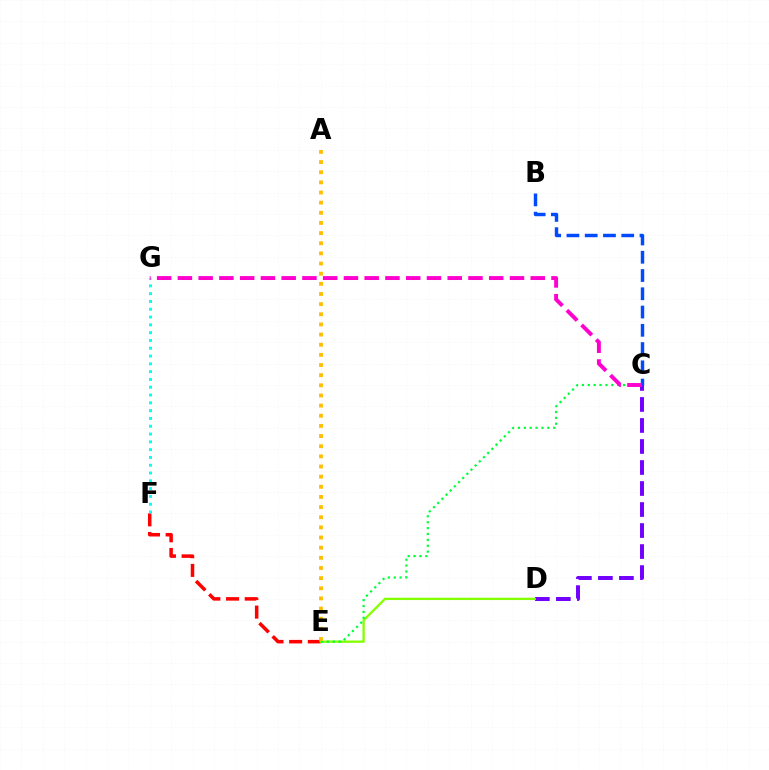{('E', 'F'): [{'color': '#ff0000', 'line_style': 'dashed', 'thickness': 2.54}], ('C', 'D'): [{'color': '#7200ff', 'line_style': 'dashed', 'thickness': 2.85}], ('D', 'E'): [{'color': '#84ff00', 'line_style': 'solid', 'thickness': 1.67}], ('C', 'E'): [{'color': '#00ff39', 'line_style': 'dotted', 'thickness': 1.6}], ('F', 'G'): [{'color': '#00fff6', 'line_style': 'dotted', 'thickness': 2.12}], ('B', 'C'): [{'color': '#004bff', 'line_style': 'dashed', 'thickness': 2.48}], ('C', 'G'): [{'color': '#ff00cf', 'line_style': 'dashed', 'thickness': 2.82}], ('A', 'E'): [{'color': '#ffbd00', 'line_style': 'dotted', 'thickness': 2.76}]}